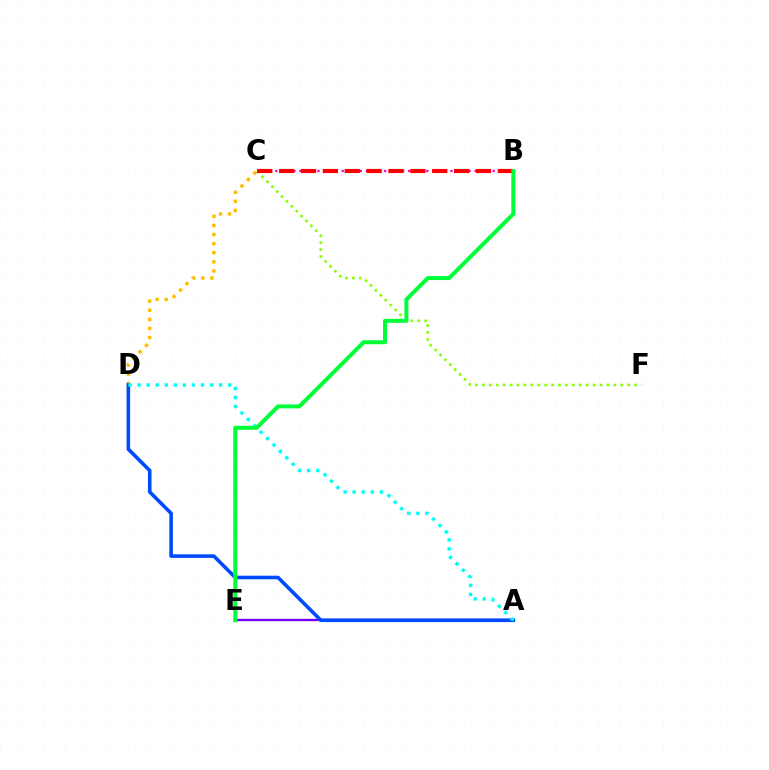{('B', 'C'): [{'color': '#ff00cf', 'line_style': 'dotted', 'thickness': 1.64}, {'color': '#ff0000', 'line_style': 'dashed', 'thickness': 2.97}], ('A', 'E'): [{'color': '#7200ff', 'line_style': 'solid', 'thickness': 1.69}], ('C', 'F'): [{'color': '#84ff00', 'line_style': 'dotted', 'thickness': 1.88}], ('C', 'D'): [{'color': '#ffbd00', 'line_style': 'dotted', 'thickness': 2.47}], ('A', 'D'): [{'color': '#004bff', 'line_style': 'solid', 'thickness': 2.59}, {'color': '#00fff6', 'line_style': 'dotted', 'thickness': 2.46}], ('B', 'E'): [{'color': '#00ff39', 'line_style': 'solid', 'thickness': 2.87}]}